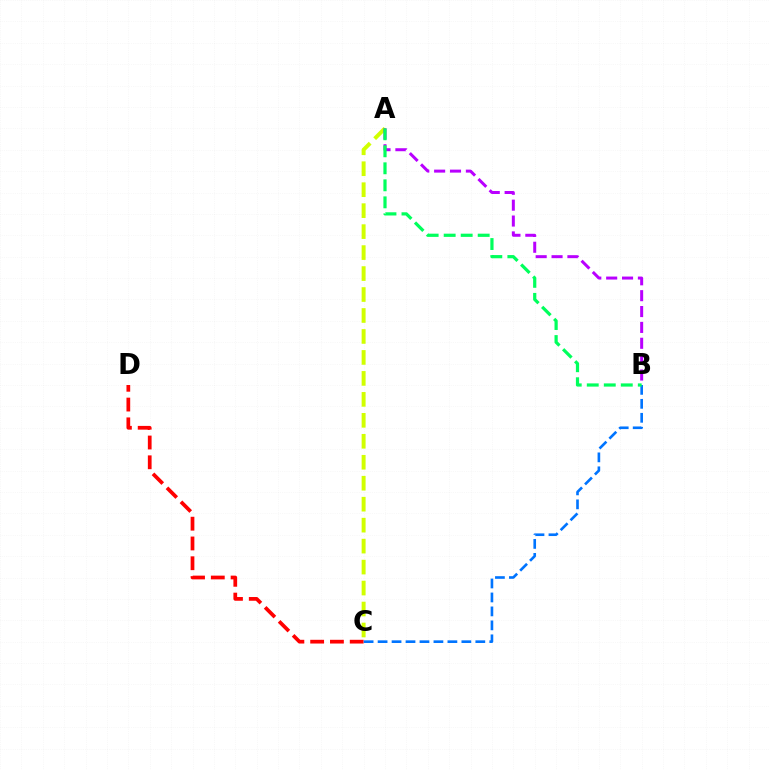{('A', 'C'): [{'color': '#d1ff00', 'line_style': 'dashed', 'thickness': 2.85}], ('C', 'D'): [{'color': '#ff0000', 'line_style': 'dashed', 'thickness': 2.69}], ('A', 'B'): [{'color': '#b900ff', 'line_style': 'dashed', 'thickness': 2.16}, {'color': '#00ff5c', 'line_style': 'dashed', 'thickness': 2.31}], ('B', 'C'): [{'color': '#0074ff', 'line_style': 'dashed', 'thickness': 1.9}]}